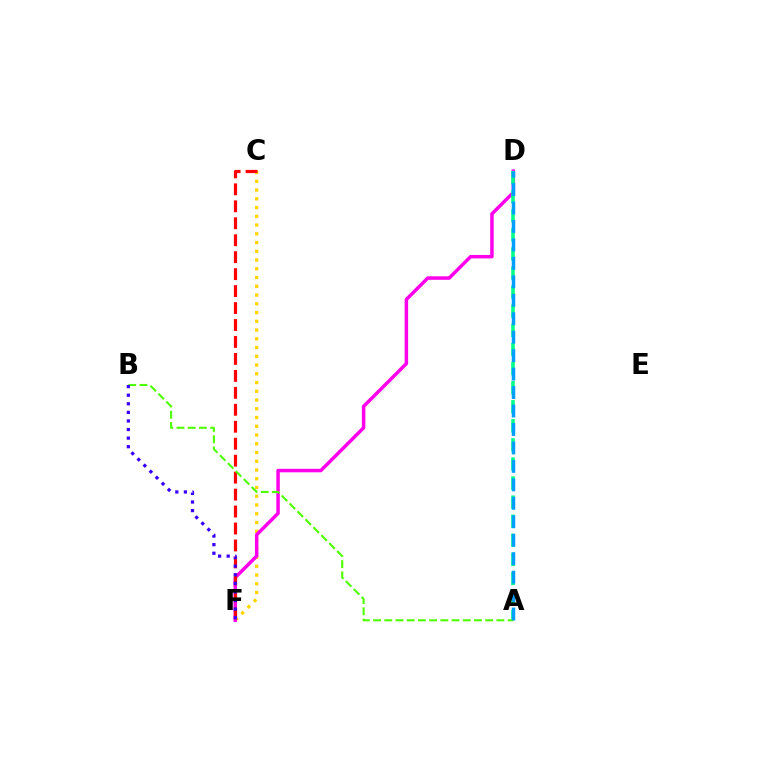{('C', 'F'): [{'color': '#ffd500', 'line_style': 'dotted', 'thickness': 2.38}, {'color': '#ff0000', 'line_style': 'dashed', 'thickness': 2.3}], ('D', 'F'): [{'color': '#ff00ed', 'line_style': 'solid', 'thickness': 2.52}], ('A', 'D'): [{'color': '#00ff86', 'line_style': 'dashed', 'thickness': 2.59}, {'color': '#009eff', 'line_style': 'dashed', 'thickness': 2.51}], ('A', 'B'): [{'color': '#4fff00', 'line_style': 'dashed', 'thickness': 1.52}], ('B', 'F'): [{'color': '#3700ff', 'line_style': 'dotted', 'thickness': 2.33}]}